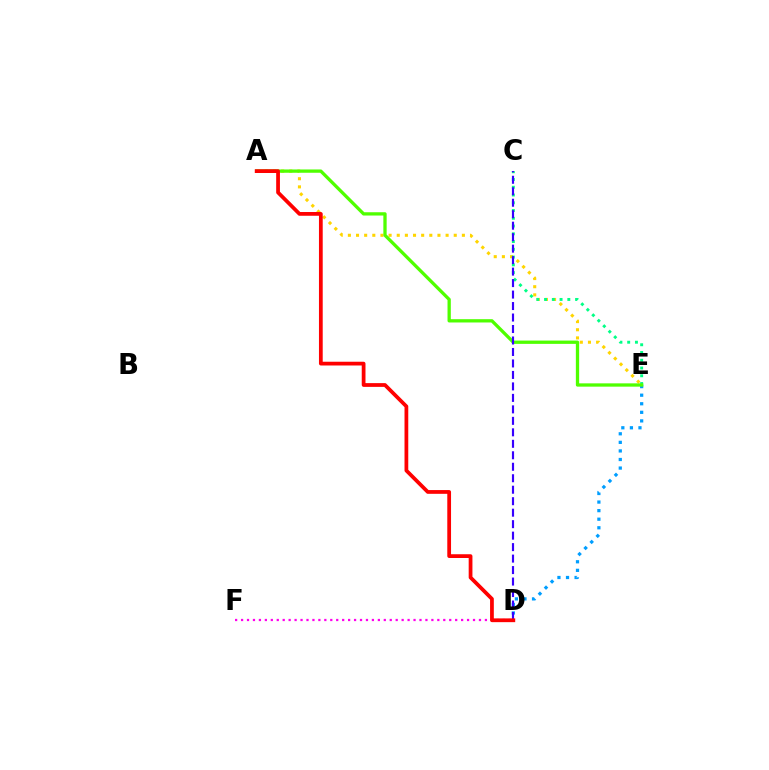{('A', 'E'): [{'color': '#ffd500', 'line_style': 'dotted', 'thickness': 2.21}, {'color': '#4fff00', 'line_style': 'solid', 'thickness': 2.37}], ('C', 'E'): [{'color': '#00ff86', 'line_style': 'dotted', 'thickness': 2.11}], ('D', 'E'): [{'color': '#009eff', 'line_style': 'dotted', 'thickness': 2.33}], ('D', 'F'): [{'color': '#ff00ed', 'line_style': 'dotted', 'thickness': 1.62}], ('C', 'D'): [{'color': '#3700ff', 'line_style': 'dashed', 'thickness': 1.56}], ('A', 'D'): [{'color': '#ff0000', 'line_style': 'solid', 'thickness': 2.7}]}